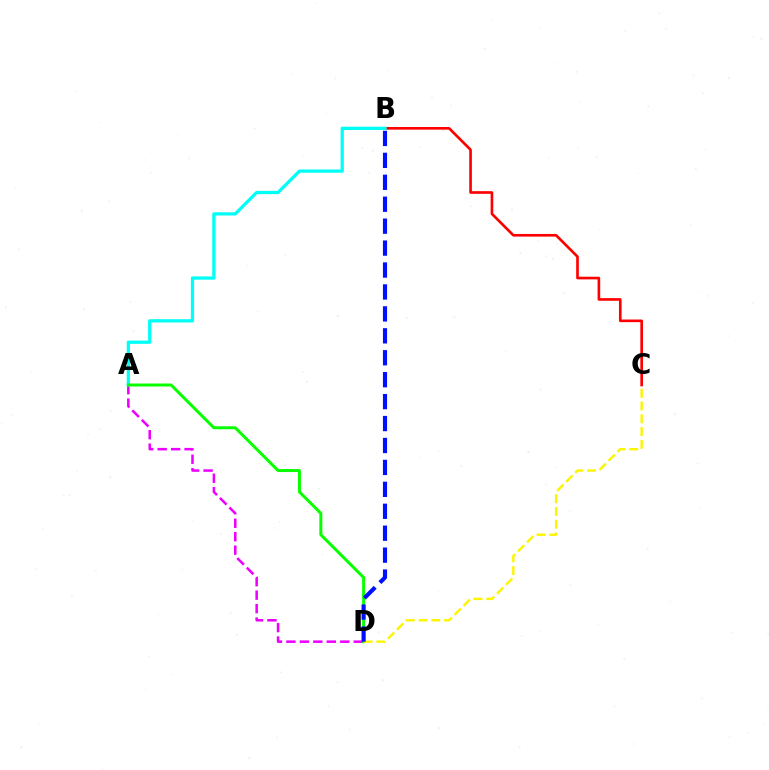{('A', 'D'): [{'color': '#ee00ff', 'line_style': 'dashed', 'thickness': 1.83}, {'color': '#08ff00', 'line_style': 'solid', 'thickness': 2.15}], ('B', 'C'): [{'color': '#ff0000', 'line_style': 'solid', 'thickness': 1.91}], ('A', 'B'): [{'color': '#00fff6', 'line_style': 'solid', 'thickness': 2.34}], ('C', 'D'): [{'color': '#fcf500', 'line_style': 'dashed', 'thickness': 1.73}], ('B', 'D'): [{'color': '#0010ff', 'line_style': 'dashed', 'thickness': 2.98}]}